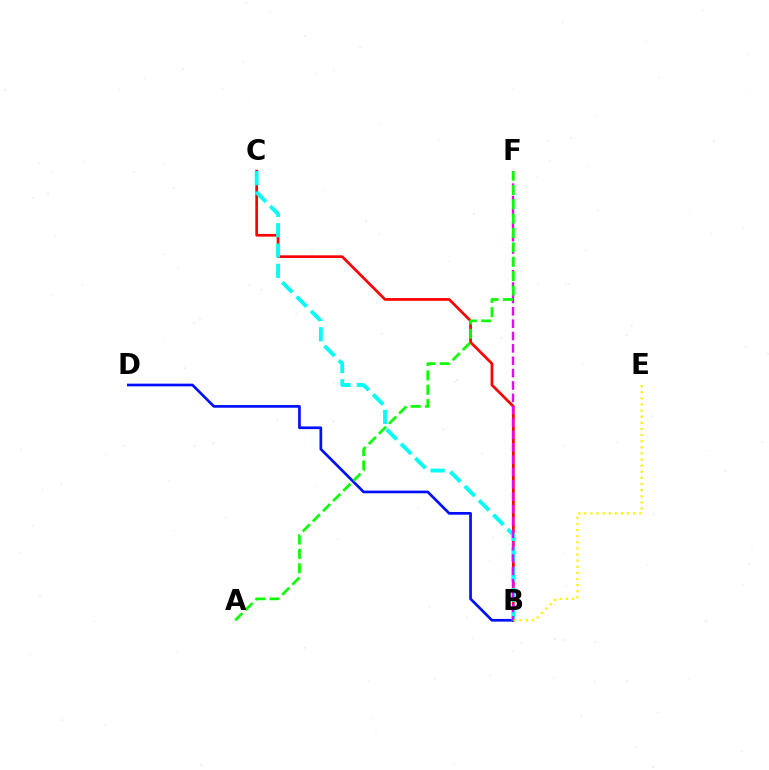{('B', 'C'): [{'color': '#ff0000', 'line_style': 'solid', 'thickness': 1.95}, {'color': '#00fff6', 'line_style': 'dashed', 'thickness': 2.76}], ('B', 'D'): [{'color': '#0010ff', 'line_style': 'solid', 'thickness': 1.94}], ('B', 'E'): [{'color': '#fcf500', 'line_style': 'dotted', 'thickness': 1.66}], ('B', 'F'): [{'color': '#ee00ff', 'line_style': 'dashed', 'thickness': 1.68}], ('A', 'F'): [{'color': '#08ff00', 'line_style': 'dashed', 'thickness': 1.95}]}